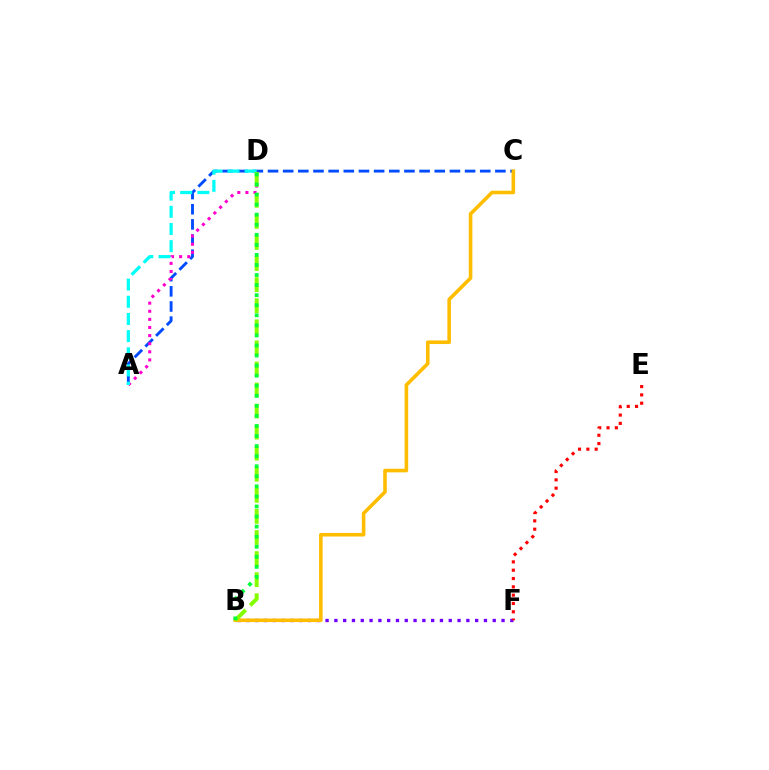{('A', 'C'): [{'color': '#004bff', 'line_style': 'dashed', 'thickness': 2.06}], ('A', 'D'): [{'color': '#ff00cf', 'line_style': 'dotted', 'thickness': 2.2}, {'color': '#00fff6', 'line_style': 'dashed', 'thickness': 2.33}], ('B', 'F'): [{'color': '#7200ff', 'line_style': 'dotted', 'thickness': 2.39}], ('E', 'F'): [{'color': '#ff0000', 'line_style': 'dotted', 'thickness': 2.26}], ('B', 'C'): [{'color': '#ffbd00', 'line_style': 'solid', 'thickness': 2.58}], ('B', 'D'): [{'color': '#84ff00', 'line_style': 'dashed', 'thickness': 2.86}, {'color': '#00ff39', 'line_style': 'dotted', 'thickness': 2.73}]}